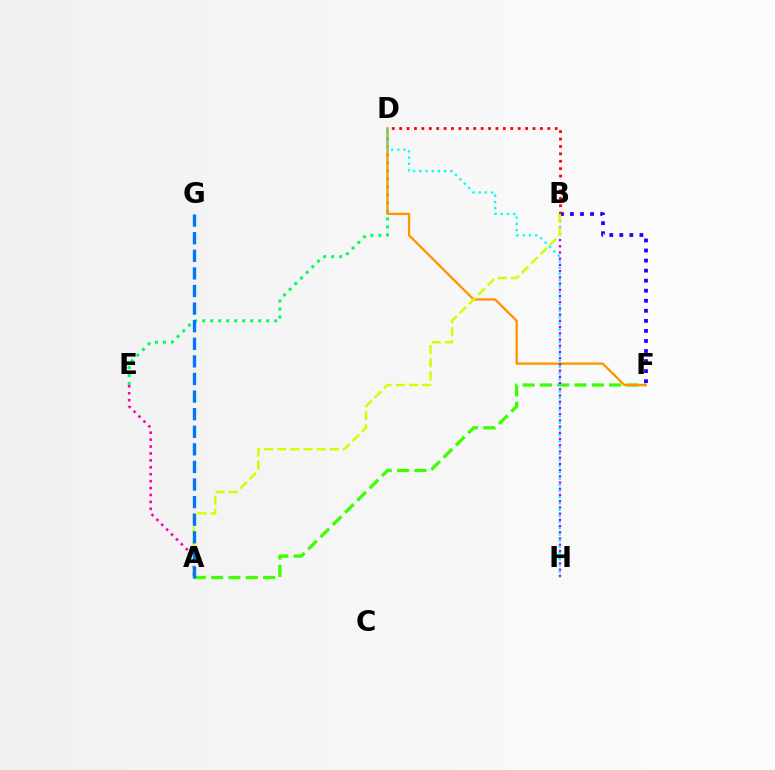{('B', 'F'): [{'color': '#2500ff', 'line_style': 'dotted', 'thickness': 2.73}], ('D', 'E'): [{'color': '#00ff5c', 'line_style': 'dotted', 'thickness': 2.17}], ('A', 'F'): [{'color': '#3dff00', 'line_style': 'dashed', 'thickness': 2.35}], ('A', 'E'): [{'color': '#ff00ac', 'line_style': 'dotted', 'thickness': 1.88}], ('D', 'F'): [{'color': '#ff9400', 'line_style': 'solid', 'thickness': 1.66}], ('B', 'D'): [{'color': '#ff0000', 'line_style': 'dotted', 'thickness': 2.01}], ('B', 'H'): [{'color': '#b900ff', 'line_style': 'dotted', 'thickness': 1.69}], ('D', 'H'): [{'color': '#00fff6', 'line_style': 'dotted', 'thickness': 1.69}], ('A', 'B'): [{'color': '#d1ff00', 'line_style': 'dashed', 'thickness': 1.78}], ('A', 'G'): [{'color': '#0074ff', 'line_style': 'dashed', 'thickness': 2.39}]}